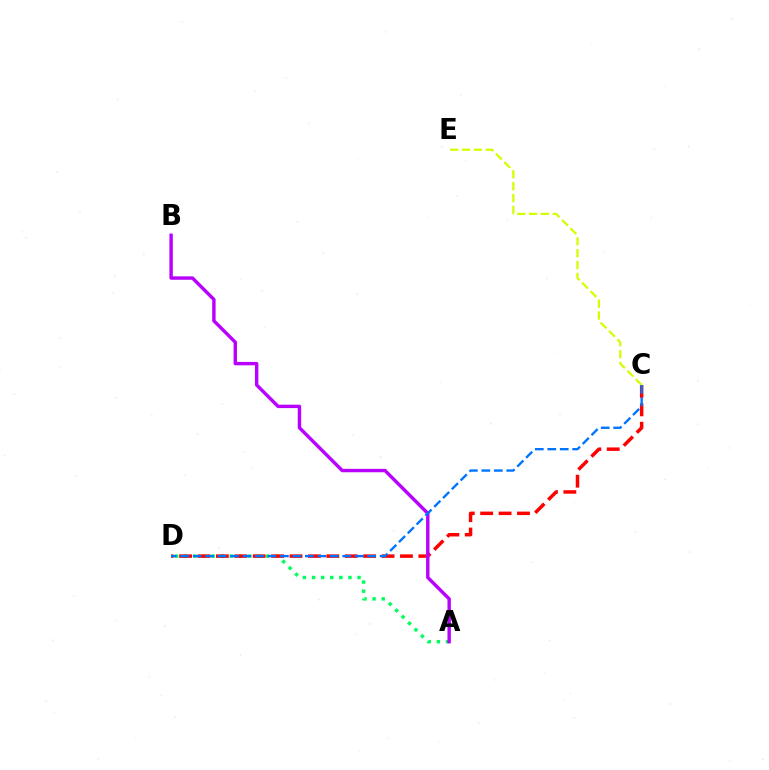{('A', 'D'): [{'color': '#00ff5c', 'line_style': 'dotted', 'thickness': 2.47}], ('C', 'D'): [{'color': '#ff0000', 'line_style': 'dashed', 'thickness': 2.5}, {'color': '#0074ff', 'line_style': 'dashed', 'thickness': 1.69}], ('C', 'E'): [{'color': '#d1ff00', 'line_style': 'dashed', 'thickness': 1.61}], ('A', 'B'): [{'color': '#b900ff', 'line_style': 'solid', 'thickness': 2.45}]}